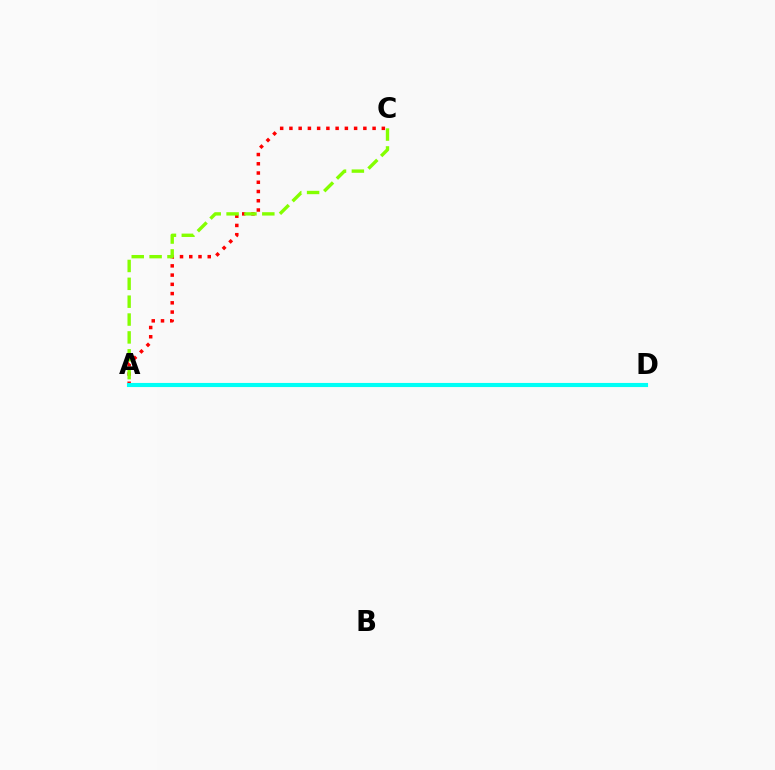{('A', 'D'): [{'color': '#7200ff', 'line_style': 'solid', 'thickness': 1.59}, {'color': '#00fff6', 'line_style': 'solid', 'thickness': 2.96}], ('A', 'C'): [{'color': '#ff0000', 'line_style': 'dotted', 'thickness': 2.51}, {'color': '#84ff00', 'line_style': 'dashed', 'thickness': 2.43}]}